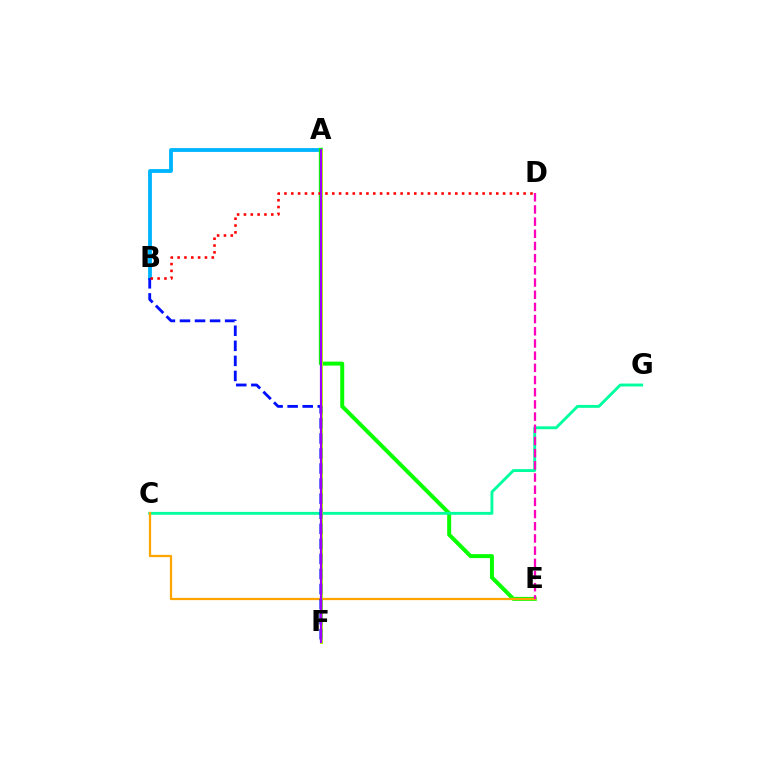{('A', 'B'): [{'color': '#00b5ff', 'line_style': 'solid', 'thickness': 2.76}], ('A', 'E'): [{'color': '#08ff00', 'line_style': 'solid', 'thickness': 2.86}], ('C', 'G'): [{'color': '#00ff9d', 'line_style': 'solid', 'thickness': 2.08}], ('C', 'E'): [{'color': '#ffa500', 'line_style': 'solid', 'thickness': 1.61}], ('A', 'F'): [{'color': '#b3ff00', 'line_style': 'solid', 'thickness': 2.14}, {'color': '#9b00ff', 'line_style': 'solid', 'thickness': 1.57}], ('B', 'F'): [{'color': '#0010ff', 'line_style': 'dashed', 'thickness': 2.05}], ('B', 'D'): [{'color': '#ff0000', 'line_style': 'dotted', 'thickness': 1.86}], ('D', 'E'): [{'color': '#ff00bd', 'line_style': 'dashed', 'thickness': 1.66}]}